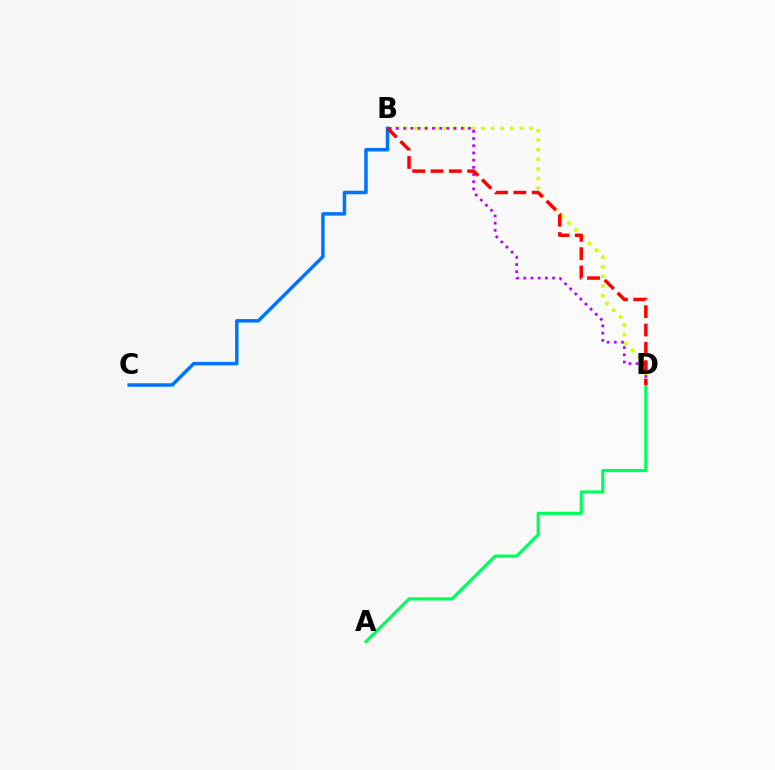{('B', 'D'): [{'color': '#d1ff00', 'line_style': 'dotted', 'thickness': 2.61}, {'color': '#b900ff', 'line_style': 'dotted', 'thickness': 1.96}, {'color': '#ff0000', 'line_style': 'dashed', 'thickness': 2.49}], ('B', 'C'): [{'color': '#0074ff', 'line_style': 'solid', 'thickness': 2.52}], ('A', 'D'): [{'color': '#00ff5c', 'line_style': 'solid', 'thickness': 2.28}]}